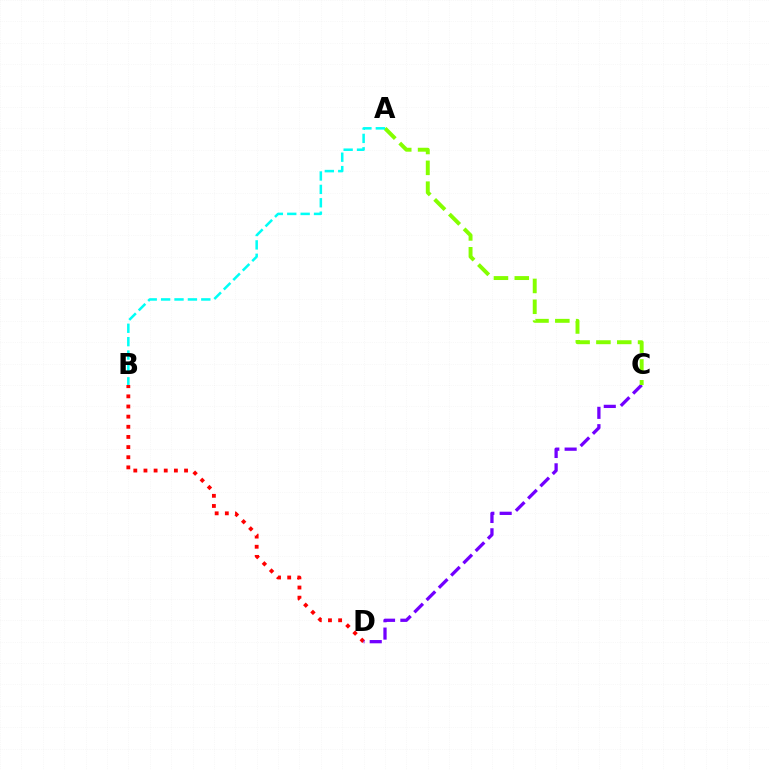{('B', 'D'): [{'color': '#ff0000', 'line_style': 'dotted', 'thickness': 2.76}], ('C', 'D'): [{'color': '#7200ff', 'line_style': 'dashed', 'thickness': 2.36}], ('A', 'C'): [{'color': '#84ff00', 'line_style': 'dashed', 'thickness': 2.83}], ('A', 'B'): [{'color': '#00fff6', 'line_style': 'dashed', 'thickness': 1.82}]}